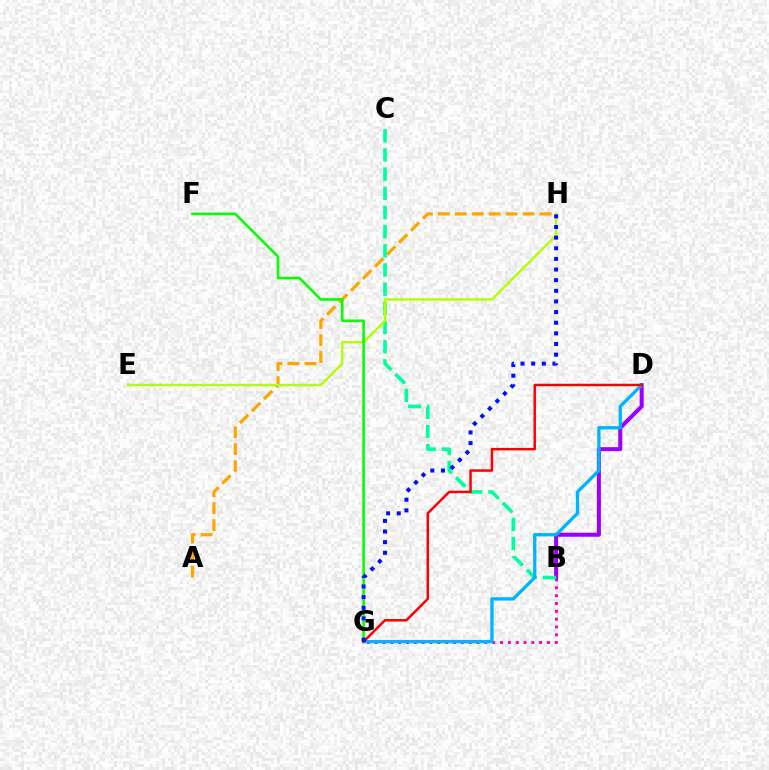{('A', 'H'): [{'color': '#ffa500', 'line_style': 'dashed', 'thickness': 2.3}], ('B', 'G'): [{'color': '#ff00bd', 'line_style': 'dotted', 'thickness': 2.13}], ('B', 'D'): [{'color': '#9b00ff', 'line_style': 'solid', 'thickness': 2.91}], ('B', 'C'): [{'color': '#00ff9d', 'line_style': 'dashed', 'thickness': 2.6}], ('D', 'G'): [{'color': '#00b5ff', 'line_style': 'solid', 'thickness': 2.38}, {'color': '#ff0000', 'line_style': 'solid', 'thickness': 1.78}], ('E', 'H'): [{'color': '#b3ff00', 'line_style': 'solid', 'thickness': 1.72}], ('F', 'G'): [{'color': '#08ff00', 'line_style': 'solid', 'thickness': 1.88}], ('G', 'H'): [{'color': '#0010ff', 'line_style': 'dotted', 'thickness': 2.89}]}